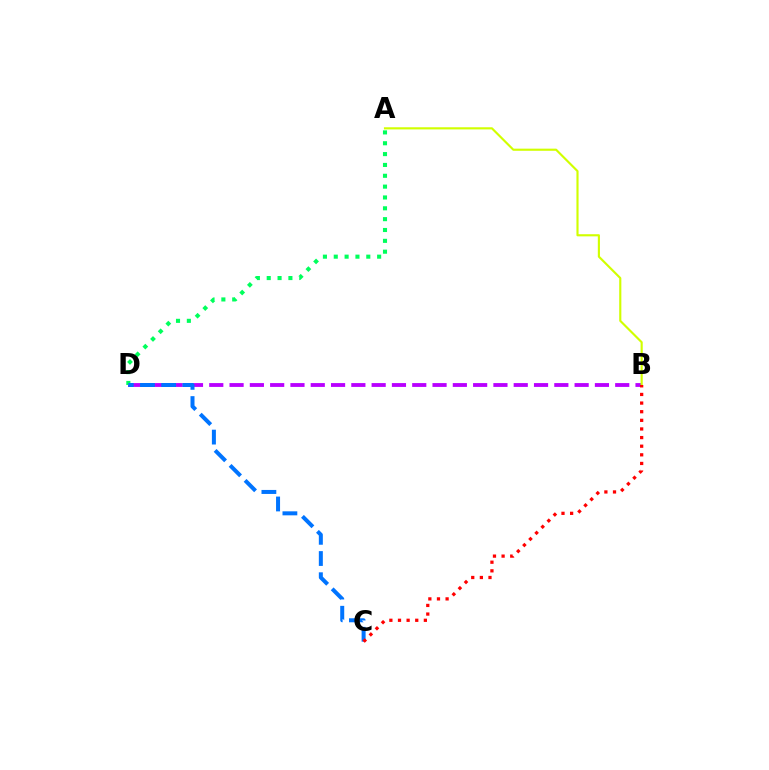{('B', 'D'): [{'color': '#b900ff', 'line_style': 'dashed', 'thickness': 2.76}], ('A', 'B'): [{'color': '#d1ff00', 'line_style': 'solid', 'thickness': 1.54}], ('A', 'D'): [{'color': '#00ff5c', 'line_style': 'dotted', 'thickness': 2.95}], ('C', 'D'): [{'color': '#0074ff', 'line_style': 'dashed', 'thickness': 2.88}], ('B', 'C'): [{'color': '#ff0000', 'line_style': 'dotted', 'thickness': 2.34}]}